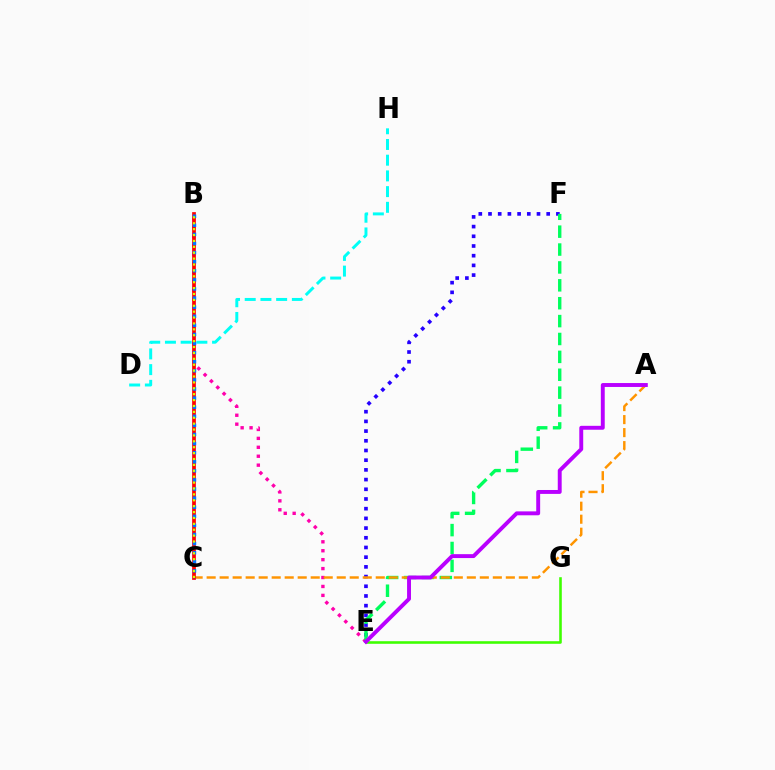{('D', 'H'): [{'color': '#00fff6', 'line_style': 'dashed', 'thickness': 2.13}], ('E', 'F'): [{'color': '#2500ff', 'line_style': 'dotted', 'thickness': 2.64}, {'color': '#00ff5c', 'line_style': 'dashed', 'thickness': 2.43}], ('B', 'E'): [{'color': '#ff00ac', 'line_style': 'dotted', 'thickness': 2.43}], ('E', 'G'): [{'color': '#3dff00', 'line_style': 'solid', 'thickness': 1.86}], ('A', 'C'): [{'color': '#ff9400', 'line_style': 'dashed', 'thickness': 1.77}], ('B', 'C'): [{'color': '#ff0000', 'line_style': 'solid', 'thickness': 2.68}, {'color': '#0074ff', 'line_style': 'dotted', 'thickness': 2.47}, {'color': '#d1ff00', 'line_style': 'dotted', 'thickness': 1.6}], ('A', 'E'): [{'color': '#b900ff', 'line_style': 'solid', 'thickness': 2.82}]}